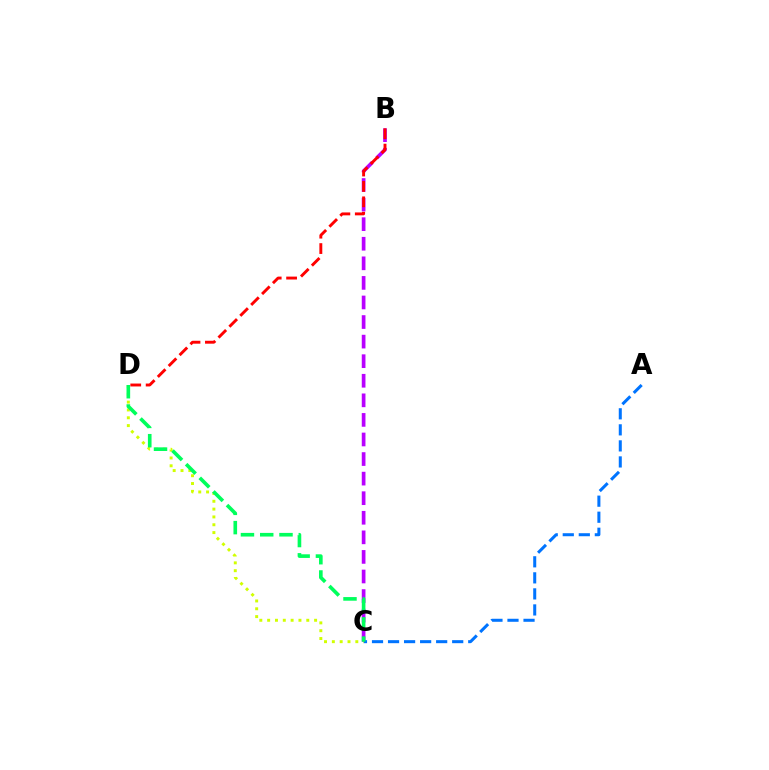{('B', 'C'): [{'color': '#b900ff', 'line_style': 'dashed', 'thickness': 2.66}], ('A', 'C'): [{'color': '#0074ff', 'line_style': 'dashed', 'thickness': 2.18}], ('C', 'D'): [{'color': '#d1ff00', 'line_style': 'dotted', 'thickness': 2.13}, {'color': '#00ff5c', 'line_style': 'dashed', 'thickness': 2.62}], ('B', 'D'): [{'color': '#ff0000', 'line_style': 'dashed', 'thickness': 2.09}]}